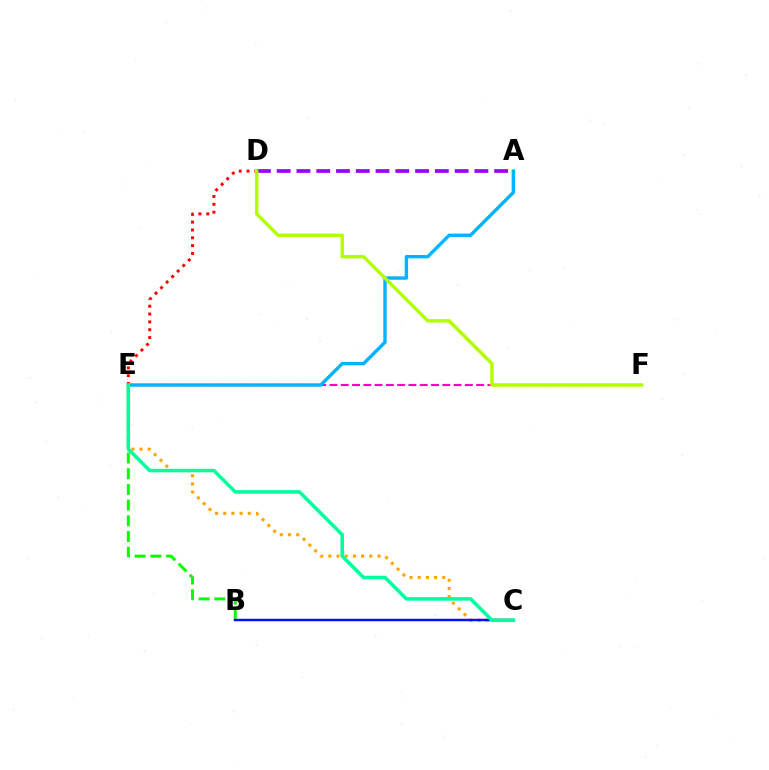{('B', 'E'): [{'color': '#08ff00', 'line_style': 'dashed', 'thickness': 2.13}], ('A', 'D'): [{'color': '#9b00ff', 'line_style': 'dashed', 'thickness': 2.69}], ('C', 'E'): [{'color': '#ffa500', 'line_style': 'dotted', 'thickness': 2.22}, {'color': '#00ff9d', 'line_style': 'solid', 'thickness': 2.54}], ('E', 'F'): [{'color': '#ff00bd', 'line_style': 'dashed', 'thickness': 1.53}], ('B', 'C'): [{'color': '#0010ff', 'line_style': 'solid', 'thickness': 1.77}], ('D', 'E'): [{'color': '#ff0000', 'line_style': 'dotted', 'thickness': 2.13}], ('A', 'E'): [{'color': '#00b5ff', 'line_style': 'solid', 'thickness': 2.45}], ('D', 'F'): [{'color': '#b3ff00', 'line_style': 'solid', 'thickness': 2.48}]}